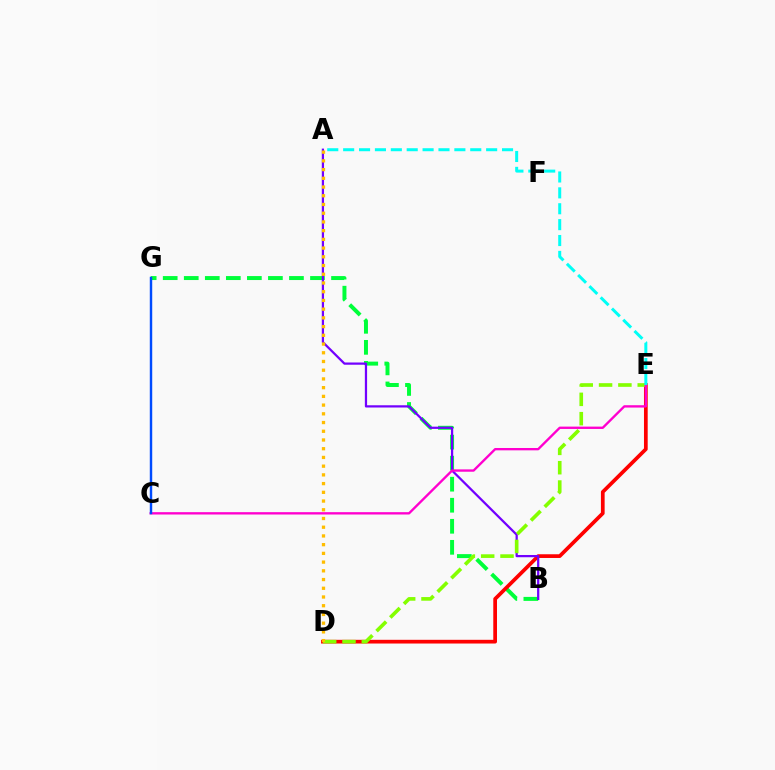{('B', 'G'): [{'color': '#00ff39', 'line_style': 'dashed', 'thickness': 2.86}], ('D', 'E'): [{'color': '#ff0000', 'line_style': 'solid', 'thickness': 2.68}, {'color': '#84ff00', 'line_style': 'dashed', 'thickness': 2.63}], ('A', 'B'): [{'color': '#7200ff', 'line_style': 'solid', 'thickness': 1.61}], ('A', 'D'): [{'color': '#ffbd00', 'line_style': 'dotted', 'thickness': 2.37}], ('C', 'E'): [{'color': '#ff00cf', 'line_style': 'solid', 'thickness': 1.69}], ('C', 'G'): [{'color': '#004bff', 'line_style': 'solid', 'thickness': 1.76}], ('A', 'E'): [{'color': '#00fff6', 'line_style': 'dashed', 'thickness': 2.16}]}